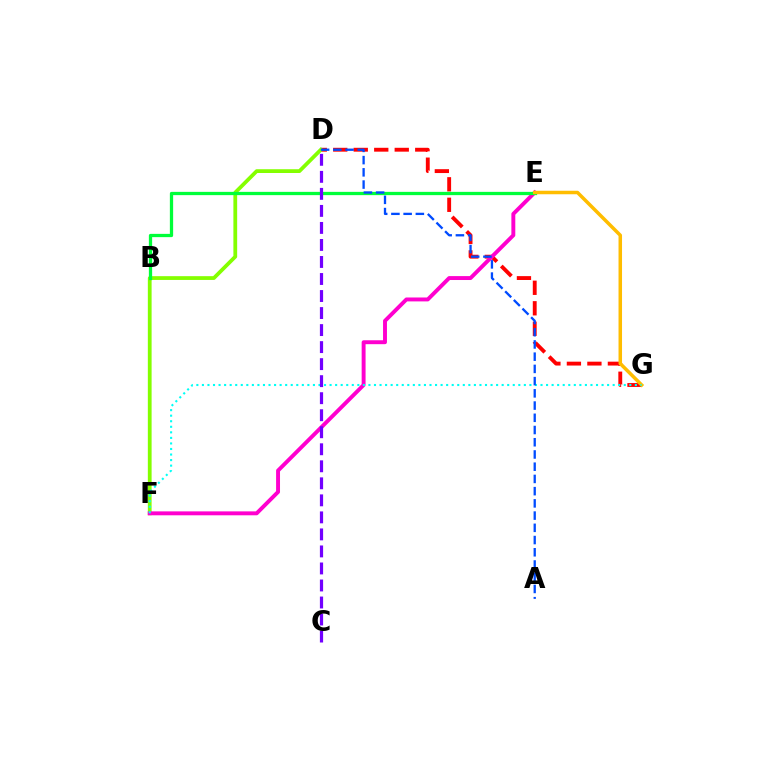{('D', 'G'): [{'color': '#ff0000', 'line_style': 'dashed', 'thickness': 2.78}], ('D', 'F'): [{'color': '#84ff00', 'line_style': 'solid', 'thickness': 2.72}], ('E', 'F'): [{'color': '#ff00cf', 'line_style': 'solid', 'thickness': 2.82}], ('B', 'E'): [{'color': '#00ff39', 'line_style': 'solid', 'thickness': 2.36}], ('E', 'G'): [{'color': '#ffbd00', 'line_style': 'solid', 'thickness': 2.52}], ('F', 'G'): [{'color': '#00fff6', 'line_style': 'dotted', 'thickness': 1.51}], ('C', 'D'): [{'color': '#7200ff', 'line_style': 'dashed', 'thickness': 2.31}], ('A', 'D'): [{'color': '#004bff', 'line_style': 'dashed', 'thickness': 1.66}]}